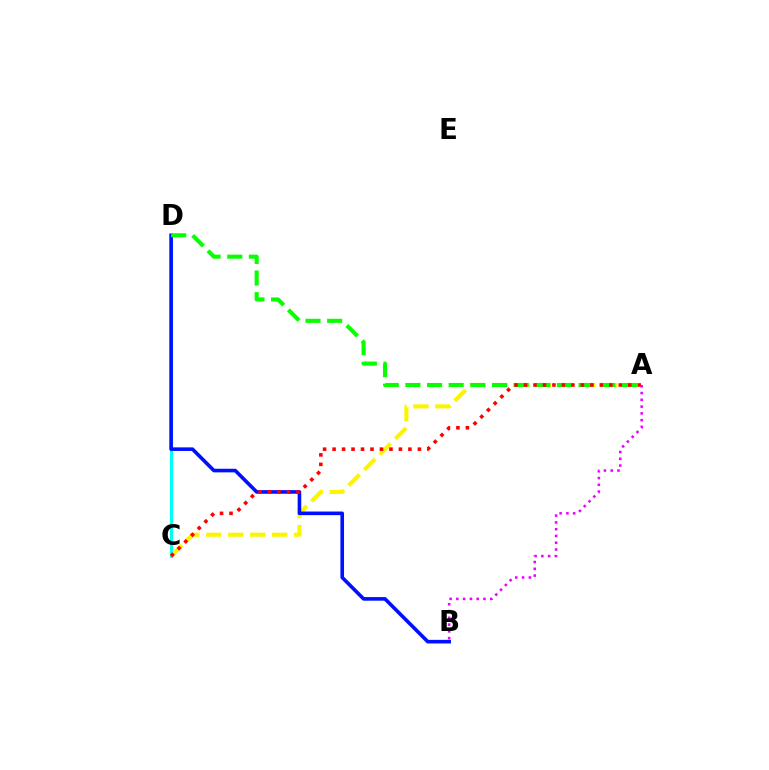{('A', 'C'): [{'color': '#fcf500', 'line_style': 'dashed', 'thickness': 2.98}, {'color': '#ff0000', 'line_style': 'dotted', 'thickness': 2.58}], ('C', 'D'): [{'color': '#00fff6', 'line_style': 'solid', 'thickness': 2.24}], ('B', 'D'): [{'color': '#0010ff', 'line_style': 'solid', 'thickness': 2.6}], ('A', 'D'): [{'color': '#08ff00', 'line_style': 'dashed', 'thickness': 2.94}], ('A', 'B'): [{'color': '#ee00ff', 'line_style': 'dotted', 'thickness': 1.84}]}